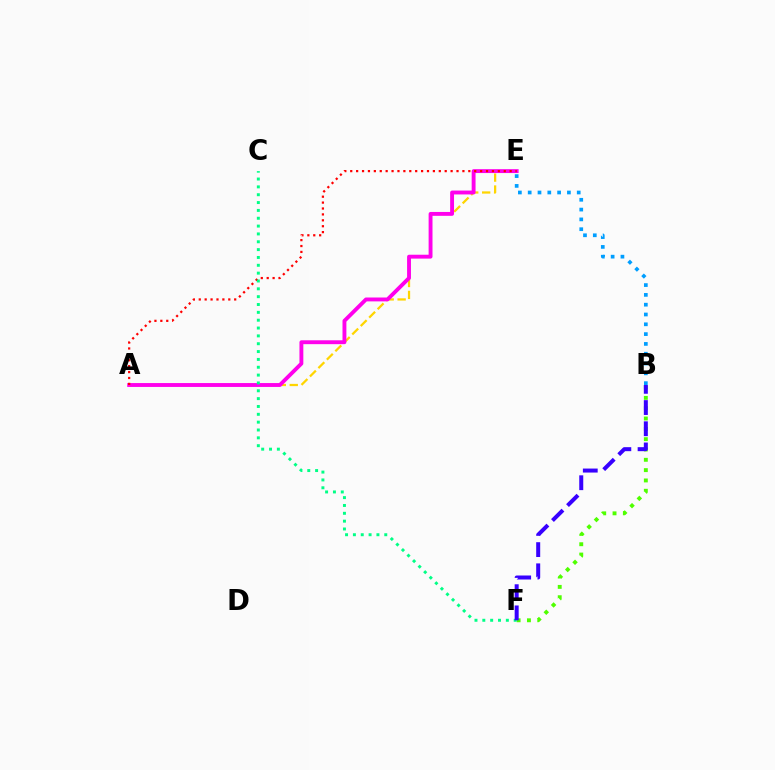{('A', 'E'): [{'color': '#ffd500', 'line_style': 'dashed', 'thickness': 1.62}, {'color': '#ff00ed', 'line_style': 'solid', 'thickness': 2.79}, {'color': '#ff0000', 'line_style': 'dotted', 'thickness': 1.6}], ('B', 'F'): [{'color': '#4fff00', 'line_style': 'dotted', 'thickness': 2.8}, {'color': '#3700ff', 'line_style': 'dashed', 'thickness': 2.88}], ('B', 'E'): [{'color': '#009eff', 'line_style': 'dotted', 'thickness': 2.66}], ('C', 'F'): [{'color': '#00ff86', 'line_style': 'dotted', 'thickness': 2.13}]}